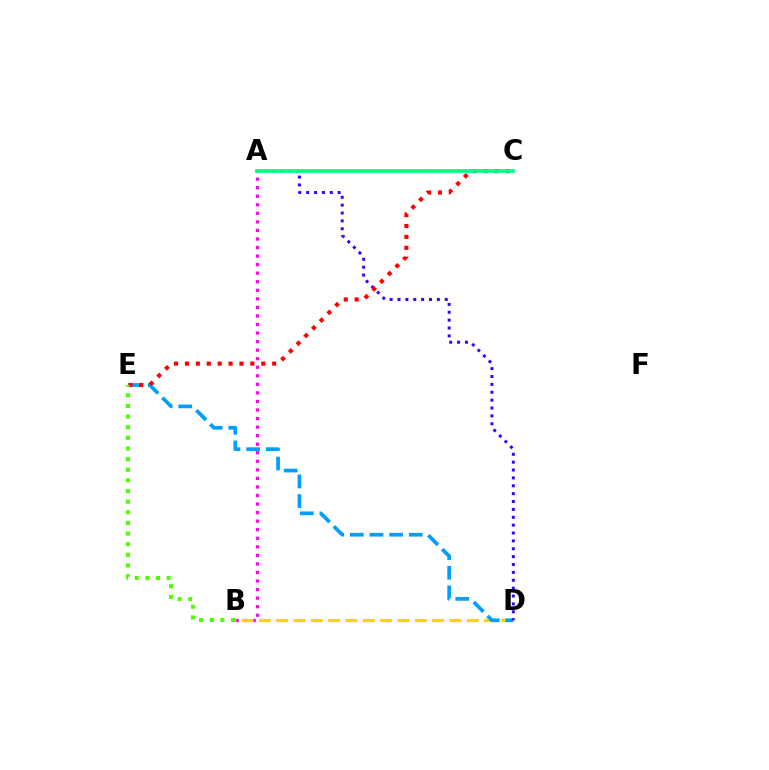{('A', 'B'): [{'color': '#ff00ed', 'line_style': 'dotted', 'thickness': 2.32}], ('B', 'D'): [{'color': '#ffd500', 'line_style': 'dashed', 'thickness': 2.35}], ('D', 'E'): [{'color': '#009eff', 'line_style': 'dashed', 'thickness': 2.67}], ('A', 'D'): [{'color': '#3700ff', 'line_style': 'dotted', 'thickness': 2.14}], ('C', 'E'): [{'color': '#ff0000', 'line_style': 'dotted', 'thickness': 2.96}], ('B', 'E'): [{'color': '#4fff00', 'line_style': 'dotted', 'thickness': 2.89}], ('A', 'C'): [{'color': '#00ff86', 'line_style': 'solid', 'thickness': 2.66}]}